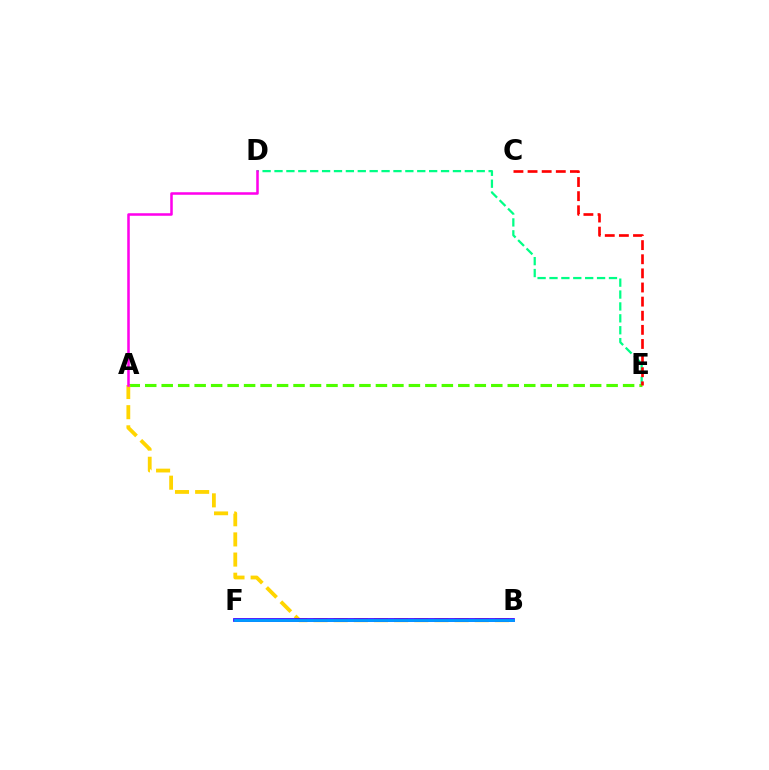{('D', 'E'): [{'color': '#00ff86', 'line_style': 'dashed', 'thickness': 1.62}], ('A', 'E'): [{'color': '#4fff00', 'line_style': 'dashed', 'thickness': 2.24}], ('A', 'B'): [{'color': '#ffd500', 'line_style': 'dashed', 'thickness': 2.74}], ('C', 'E'): [{'color': '#ff0000', 'line_style': 'dashed', 'thickness': 1.92}], ('B', 'F'): [{'color': '#3700ff', 'line_style': 'solid', 'thickness': 2.68}, {'color': '#009eff', 'line_style': 'solid', 'thickness': 2.0}], ('A', 'D'): [{'color': '#ff00ed', 'line_style': 'solid', 'thickness': 1.83}]}